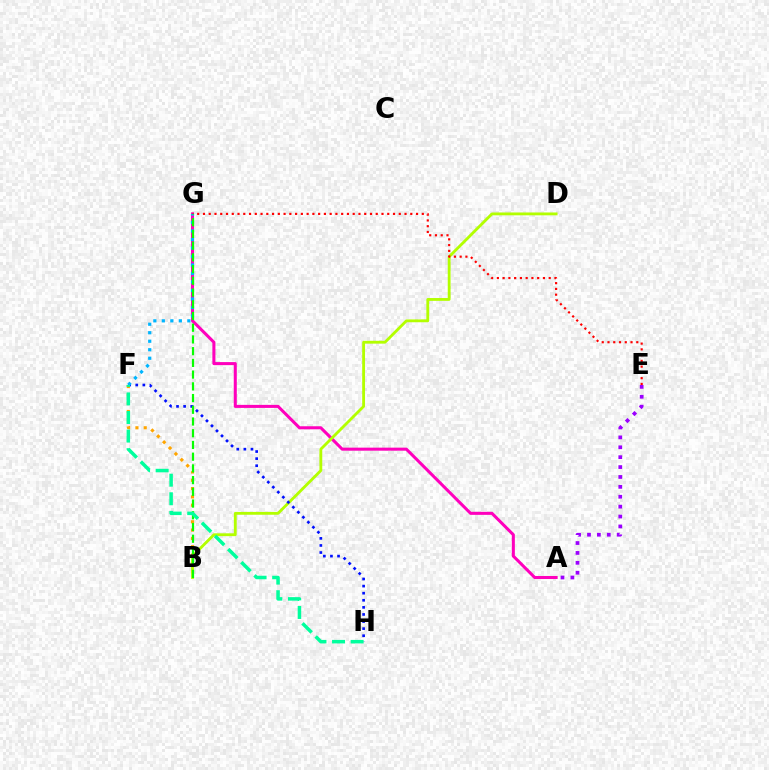{('B', 'F'): [{'color': '#ffa500', 'line_style': 'dotted', 'thickness': 2.26}], ('A', 'G'): [{'color': '#ff00bd', 'line_style': 'solid', 'thickness': 2.19}], ('B', 'D'): [{'color': '#b3ff00', 'line_style': 'solid', 'thickness': 2.04}], ('F', 'H'): [{'color': '#0010ff', 'line_style': 'dotted', 'thickness': 1.93}, {'color': '#00ff9d', 'line_style': 'dashed', 'thickness': 2.52}], ('E', 'G'): [{'color': '#ff0000', 'line_style': 'dotted', 'thickness': 1.56}], ('F', 'G'): [{'color': '#00b5ff', 'line_style': 'dotted', 'thickness': 2.31}], ('B', 'G'): [{'color': '#08ff00', 'line_style': 'dashed', 'thickness': 1.59}], ('A', 'E'): [{'color': '#9b00ff', 'line_style': 'dotted', 'thickness': 2.69}]}